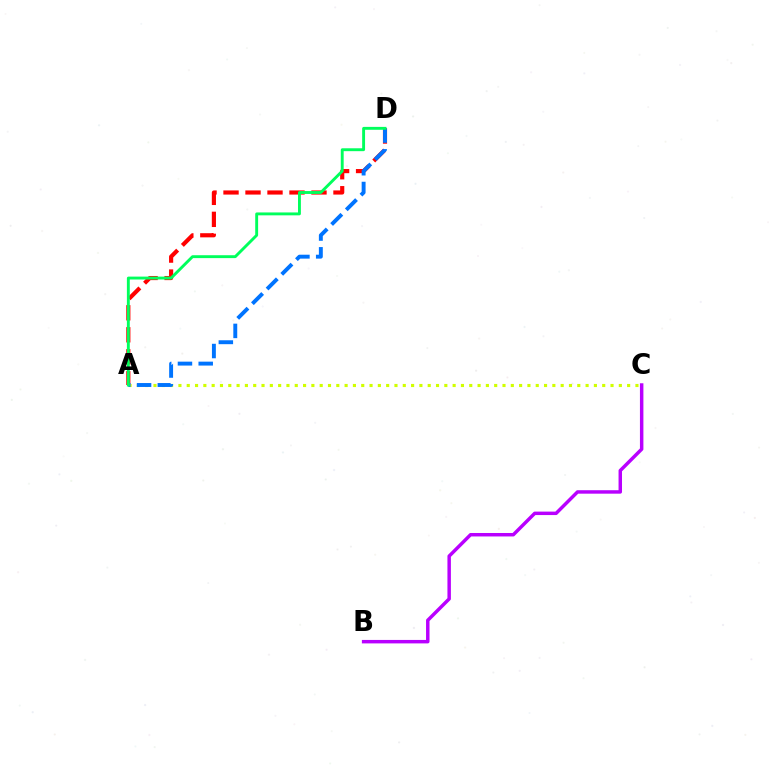{('A', 'D'): [{'color': '#ff0000', 'line_style': 'dashed', 'thickness': 2.99}, {'color': '#0074ff', 'line_style': 'dashed', 'thickness': 2.82}, {'color': '#00ff5c', 'line_style': 'solid', 'thickness': 2.08}], ('A', 'C'): [{'color': '#d1ff00', 'line_style': 'dotted', 'thickness': 2.26}], ('B', 'C'): [{'color': '#b900ff', 'line_style': 'solid', 'thickness': 2.49}]}